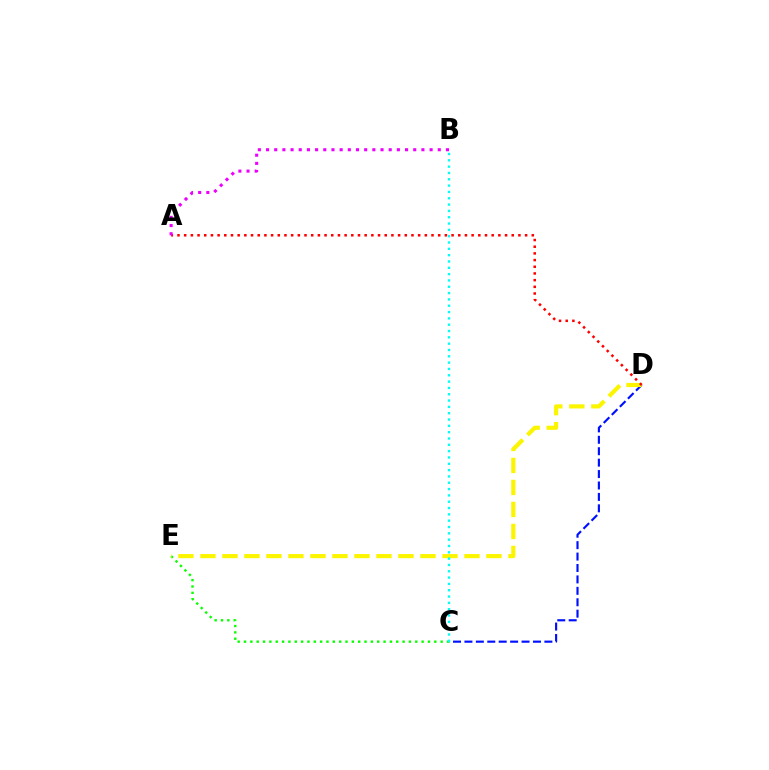{('C', 'D'): [{'color': '#0010ff', 'line_style': 'dashed', 'thickness': 1.55}], ('C', 'E'): [{'color': '#08ff00', 'line_style': 'dotted', 'thickness': 1.72}], ('D', 'E'): [{'color': '#fcf500', 'line_style': 'dashed', 'thickness': 2.99}], ('A', 'D'): [{'color': '#ff0000', 'line_style': 'dotted', 'thickness': 1.82}], ('B', 'C'): [{'color': '#00fff6', 'line_style': 'dotted', 'thickness': 1.72}], ('A', 'B'): [{'color': '#ee00ff', 'line_style': 'dotted', 'thickness': 2.22}]}